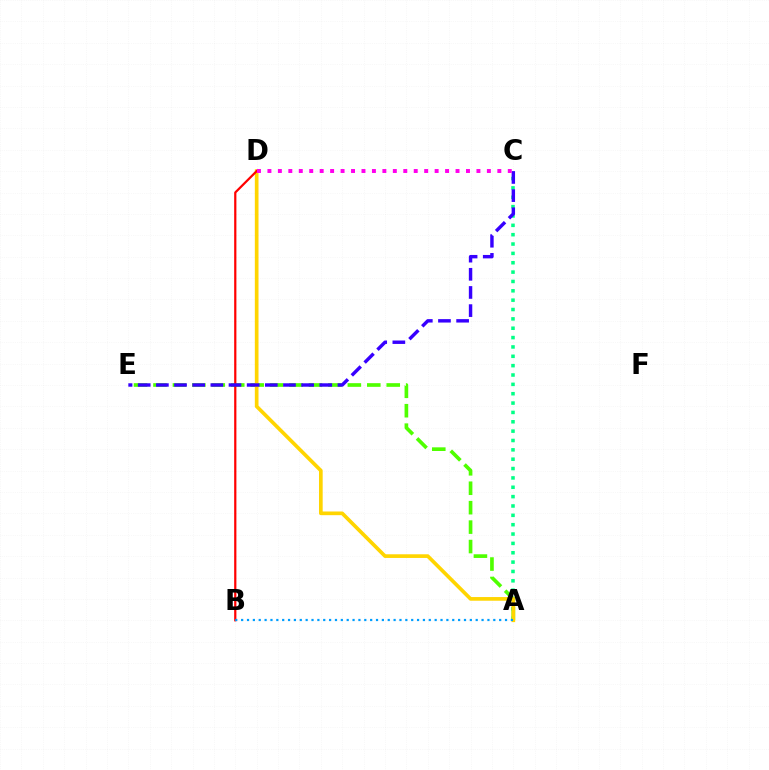{('A', 'E'): [{'color': '#4fff00', 'line_style': 'dashed', 'thickness': 2.64}], ('A', 'C'): [{'color': '#00ff86', 'line_style': 'dotted', 'thickness': 2.54}], ('A', 'D'): [{'color': '#ffd500', 'line_style': 'solid', 'thickness': 2.65}], ('B', 'D'): [{'color': '#ff0000', 'line_style': 'solid', 'thickness': 1.6}], ('C', 'E'): [{'color': '#3700ff', 'line_style': 'dashed', 'thickness': 2.47}], ('A', 'B'): [{'color': '#009eff', 'line_style': 'dotted', 'thickness': 1.59}], ('C', 'D'): [{'color': '#ff00ed', 'line_style': 'dotted', 'thickness': 2.84}]}